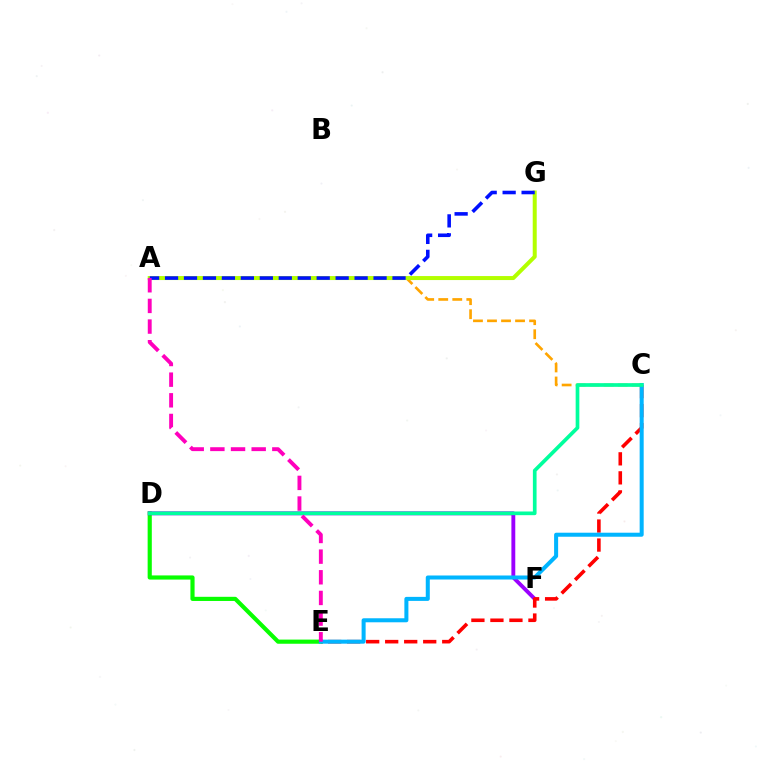{('A', 'C'): [{'color': '#ffa500', 'line_style': 'dashed', 'thickness': 1.91}], ('D', 'E'): [{'color': '#08ff00', 'line_style': 'solid', 'thickness': 2.99}], ('D', 'F'): [{'color': '#9b00ff', 'line_style': 'solid', 'thickness': 2.79}], ('C', 'E'): [{'color': '#ff0000', 'line_style': 'dashed', 'thickness': 2.58}, {'color': '#00b5ff', 'line_style': 'solid', 'thickness': 2.9}], ('C', 'D'): [{'color': '#00ff9d', 'line_style': 'solid', 'thickness': 2.65}], ('A', 'G'): [{'color': '#b3ff00', 'line_style': 'solid', 'thickness': 2.88}, {'color': '#0010ff', 'line_style': 'dashed', 'thickness': 2.58}], ('A', 'E'): [{'color': '#ff00bd', 'line_style': 'dashed', 'thickness': 2.81}]}